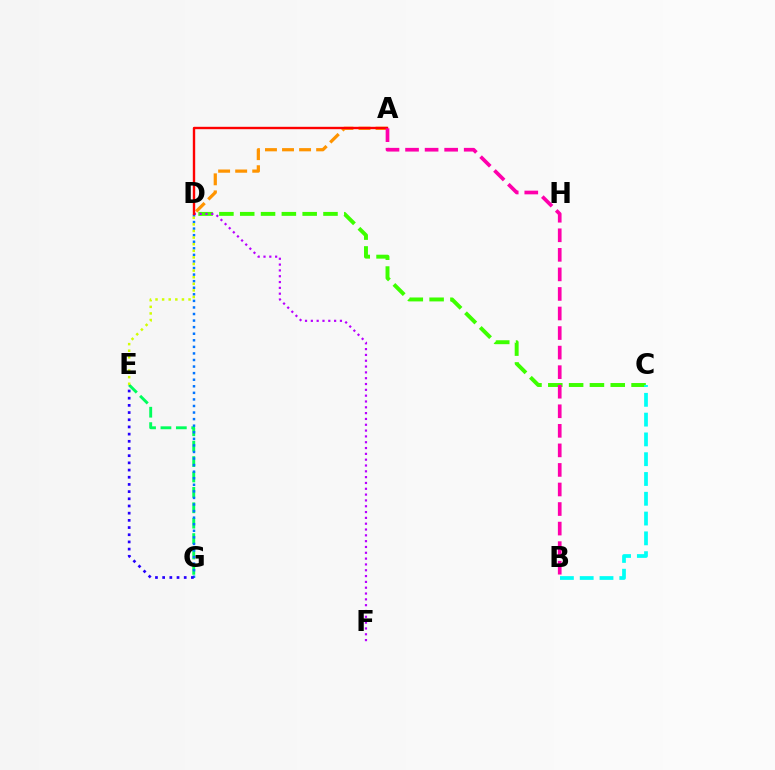{('A', 'D'): [{'color': '#ff9400', 'line_style': 'dashed', 'thickness': 2.32}, {'color': '#ff0000', 'line_style': 'solid', 'thickness': 1.72}], ('E', 'G'): [{'color': '#00ff5c', 'line_style': 'dashed', 'thickness': 2.09}, {'color': '#2500ff', 'line_style': 'dotted', 'thickness': 1.95}], ('D', 'G'): [{'color': '#0074ff', 'line_style': 'dotted', 'thickness': 1.78}], ('C', 'D'): [{'color': '#3dff00', 'line_style': 'dashed', 'thickness': 2.83}], ('D', 'E'): [{'color': '#d1ff00', 'line_style': 'dotted', 'thickness': 1.79}], ('D', 'F'): [{'color': '#b900ff', 'line_style': 'dotted', 'thickness': 1.58}], ('B', 'C'): [{'color': '#00fff6', 'line_style': 'dashed', 'thickness': 2.69}], ('A', 'B'): [{'color': '#ff00ac', 'line_style': 'dashed', 'thickness': 2.66}]}